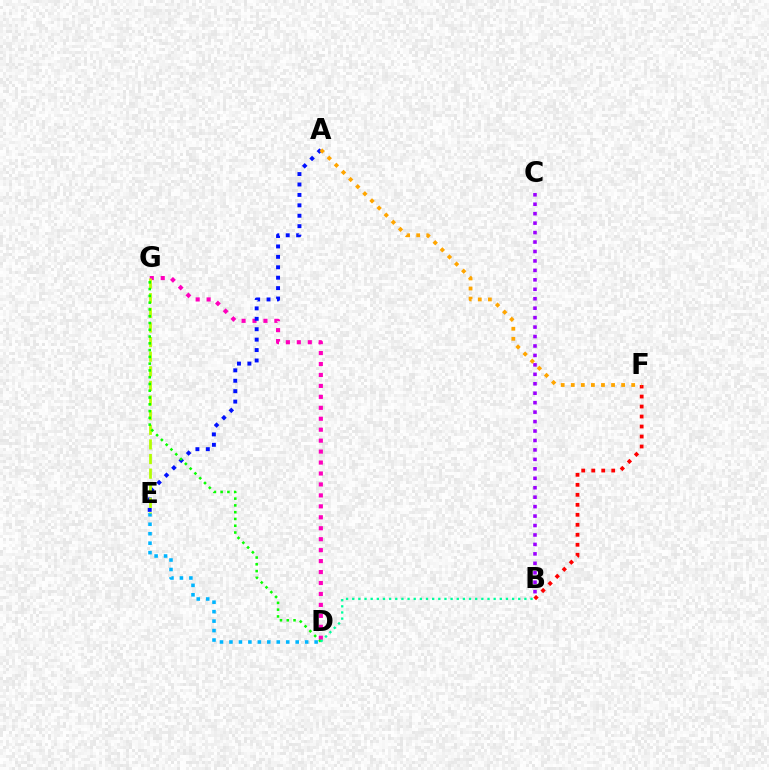{('D', 'G'): [{'color': '#ff00bd', 'line_style': 'dotted', 'thickness': 2.97}, {'color': '#08ff00', 'line_style': 'dotted', 'thickness': 1.84}], ('A', 'E'): [{'color': '#0010ff', 'line_style': 'dotted', 'thickness': 2.83}], ('B', 'C'): [{'color': '#9b00ff', 'line_style': 'dotted', 'thickness': 2.57}], ('D', 'E'): [{'color': '#00b5ff', 'line_style': 'dotted', 'thickness': 2.57}], ('E', 'G'): [{'color': '#b3ff00', 'line_style': 'dashed', 'thickness': 1.99}], ('B', 'F'): [{'color': '#ff0000', 'line_style': 'dotted', 'thickness': 2.72}], ('B', 'D'): [{'color': '#00ff9d', 'line_style': 'dotted', 'thickness': 1.67}], ('A', 'F'): [{'color': '#ffa500', 'line_style': 'dotted', 'thickness': 2.74}]}